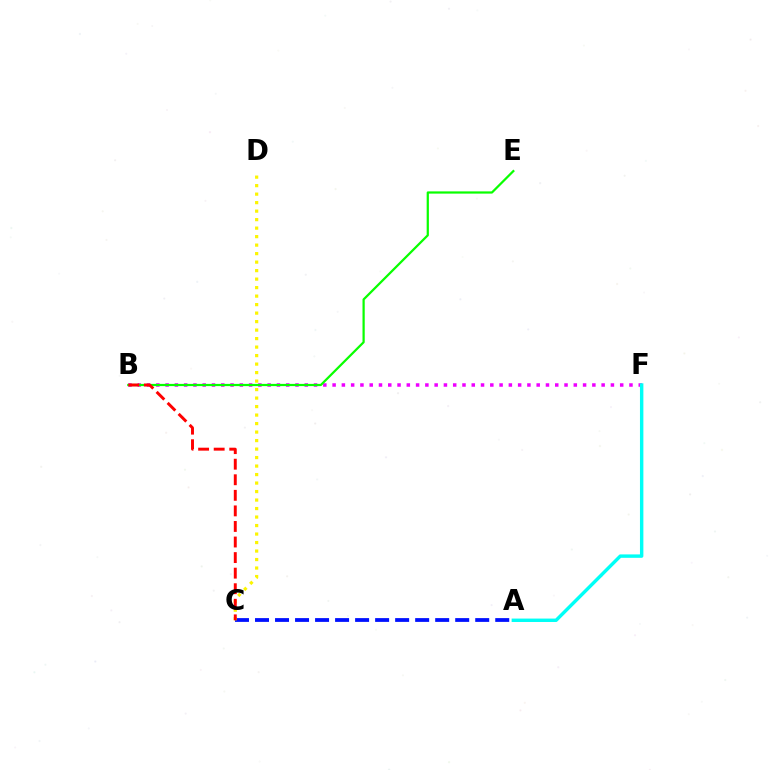{('A', 'C'): [{'color': '#0010ff', 'line_style': 'dashed', 'thickness': 2.72}], ('B', 'F'): [{'color': '#ee00ff', 'line_style': 'dotted', 'thickness': 2.52}], ('B', 'E'): [{'color': '#08ff00', 'line_style': 'solid', 'thickness': 1.61}], ('A', 'F'): [{'color': '#00fff6', 'line_style': 'solid', 'thickness': 2.46}], ('C', 'D'): [{'color': '#fcf500', 'line_style': 'dotted', 'thickness': 2.31}], ('B', 'C'): [{'color': '#ff0000', 'line_style': 'dashed', 'thickness': 2.11}]}